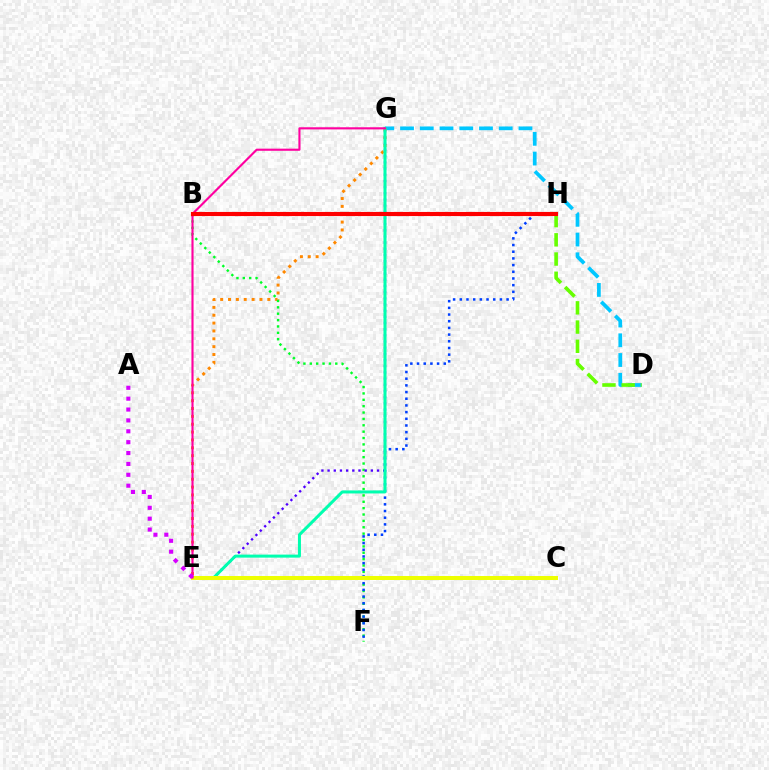{('D', 'G'): [{'color': '#00c7ff', 'line_style': 'dashed', 'thickness': 2.68}], ('E', 'G'): [{'color': '#ff8800', 'line_style': 'dotted', 'thickness': 2.13}, {'color': '#4f00ff', 'line_style': 'dotted', 'thickness': 1.68}, {'color': '#00ffaf', 'line_style': 'solid', 'thickness': 2.17}, {'color': '#ff00a0', 'line_style': 'solid', 'thickness': 1.54}], ('B', 'F'): [{'color': '#00ff27', 'line_style': 'dotted', 'thickness': 1.73}], ('F', 'H'): [{'color': '#003fff', 'line_style': 'dotted', 'thickness': 1.82}], ('D', 'H'): [{'color': '#66ff00', 'line_style': 'dashed', 'thickness': 2.61}], ('C', 'E'): [{'color': '#eeff00', 'line_style': 'solid', 'thickness': 2.87}], ('A', 'E'): [{'color': '#d600ff', 'line_style': 'dotted', 'thickness': 2.96}], ('B', 'H'): [{'color': '#ff0000', 'line_style': 'solid', 'thickness': 2.96}]}